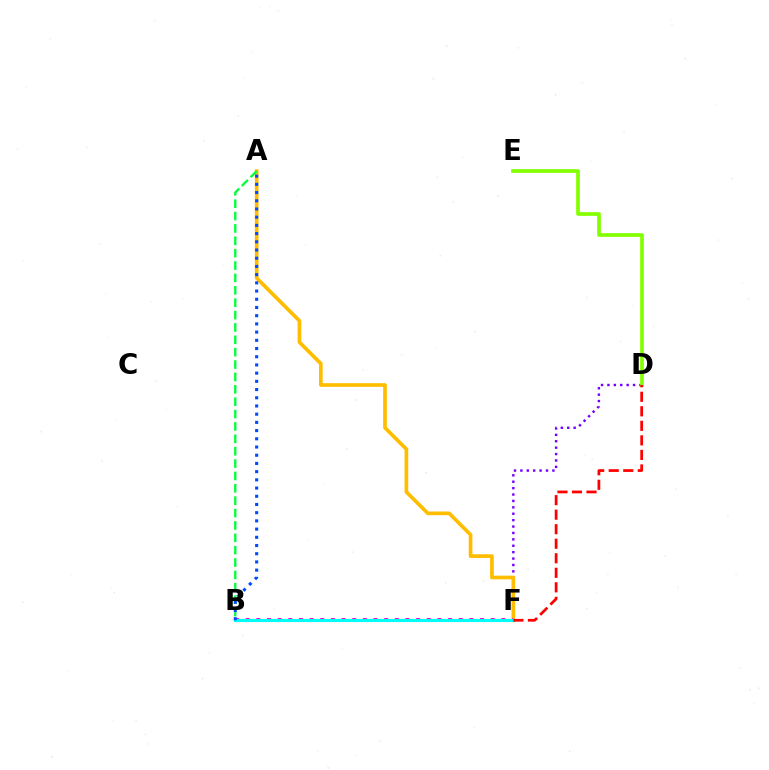{('D', 'F'): [{'color': '#7200ff', 'line_style': 'dotted', 'thickness': 1.74}, {'color': '#ff0000', 'line_style': 'dashed', 'thickness': 1.97}], ('A', 'F'): [{'color': '#ffbd00', 'line_style': 'solid', 'thickness': 2.65}], ('B', 'F'): [{'color': '#ff00cf', 'line_style': 'dotted', 'thickness': 2.89}, {'color': '#00fff6', 'line_style': 'solid', 'thickness': 2.26}], ('D', 'E'): [{'color': '#84ff00', 'line_style': 'solid', 'thickness': 2.66}], ('A', 'B'): [{'color': '#00ff39', 'line_style': 'dashed', 'thickness': 1.68}, {'color': '#004bff', 'line_style': 'dotted', 'thickness': 2.23}]}